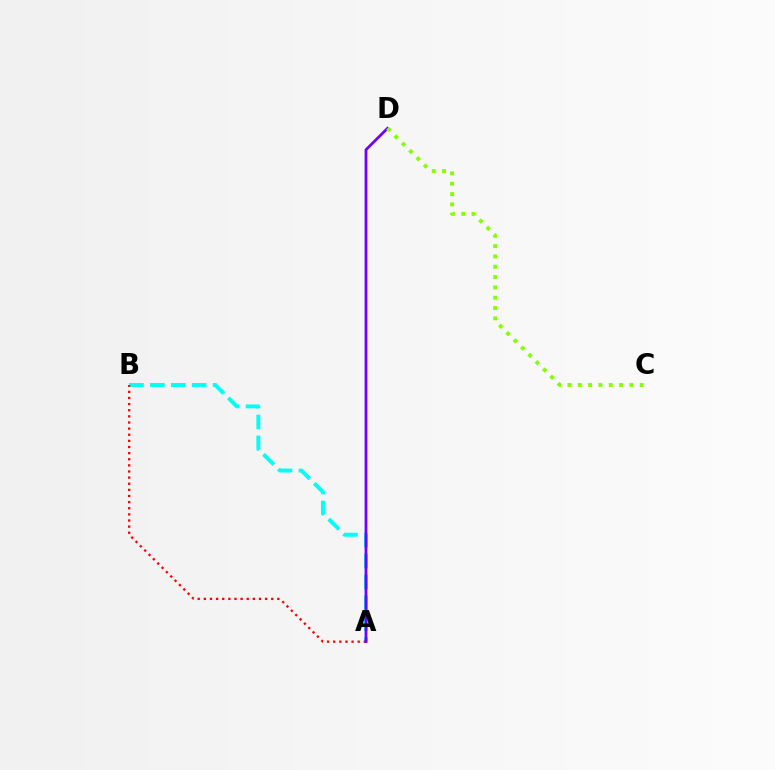{('A', 'B'): [{'color': '#00fff6', 'line_style': 'dashed', 'thickness': 2.84}, {'color': '#ff0000', 'line_style': 'dotted', 'thickness': 1.66}], ('A', 'D'): [{'color': '#7200ff', 'line_style': 'solid', 'thickness': 1.99}], ('C', 'D'): [{'color': '#84ff00', 'line_style': 'dotted', 'thickness': 2.8}]}